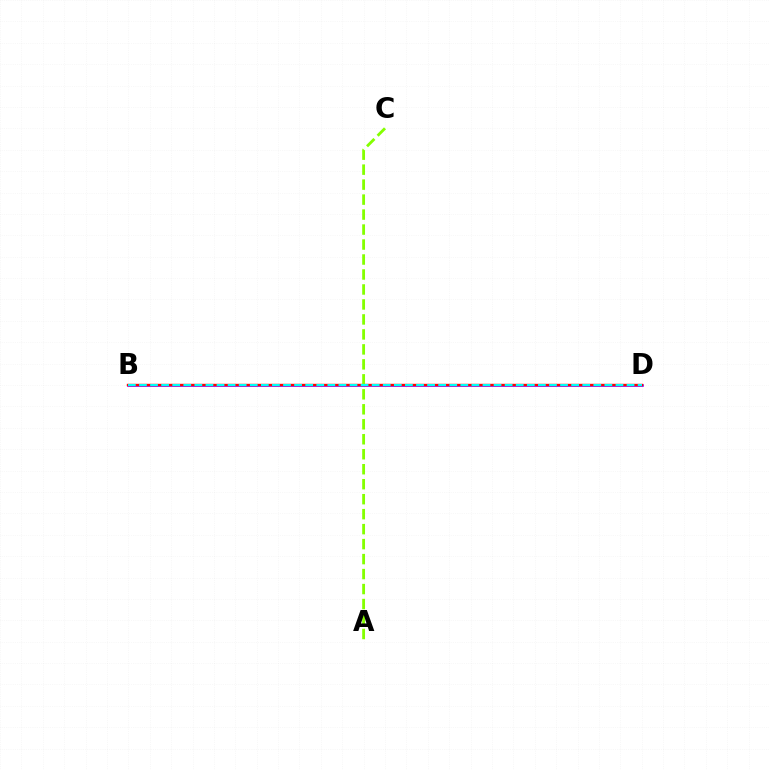{('B', 'D'): [{'color': '#7200ff', 'line_style': 'solid', 'thickness': 1.84}, {'color': '#ff0000', 'line_style': 'solid', 'thickness': 1.72}, {'color': '#00fff6', 'line_style': 'dashed', 'thickness': 1.51}], ('A', 'C'): [{'color': '#84ff00', 'line_style': 'dashed', 'thickness': 2.03}]}